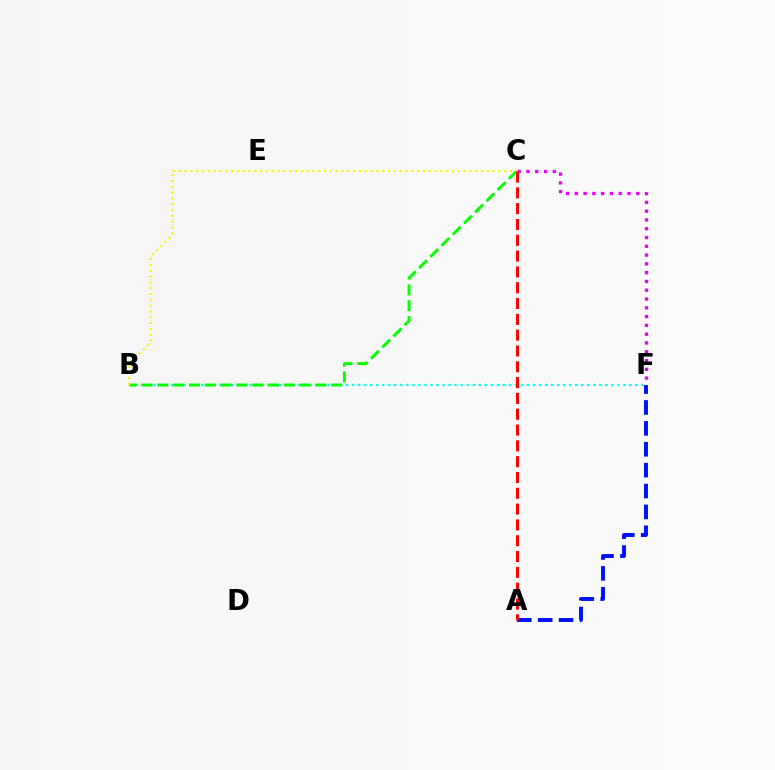{('A', 'F'): [{'color': '#0010ff', 'line_style': 'dashed', 'thickness': 2.84}], ('B', 'F'): [{'color': '#00fff6', 'line_style': 'dotted', 'thickness': 1.64}], ('B', 'C'): [{'color': '#08ff00', 'line_style': 'dashed', 'thickness': 2.15}, {'color': '#fcf500', 'line_style': 'dotted', 'thickness': 1.58}], ('C', 'F'): [{'color': '#ee00ff', 'line_style': 'dotted', 'thickness': 2.39}], ('A', 'C'): [{'color': '#ff0000', 'line_style': 'dashed', 'thickness': 2.15}]}